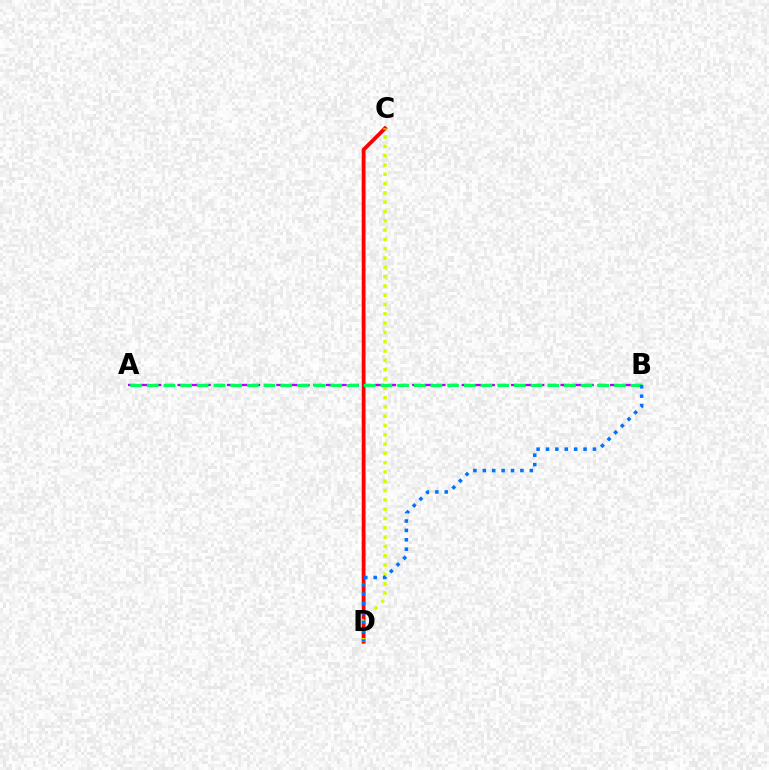{('C', 'D'): [{'color': '#ff0000', 'line_style': 'solid', 'thickness': 2.74}, {'color': '#d1ff00', 'line_style': 'dotted', 'thickness': 2.53}], ('A', 'B'): [{'color': '#b900ff', 'line_style': 'dashed', 'thickness': 1.68}, {'color': '#00ff5c', 'line_style': 'dashed', 'thickness': 2.27}], ('B', 'D'): [{'color': '#0074ff', 'line_style': 'dotted', 'thickness': 2.55}]}